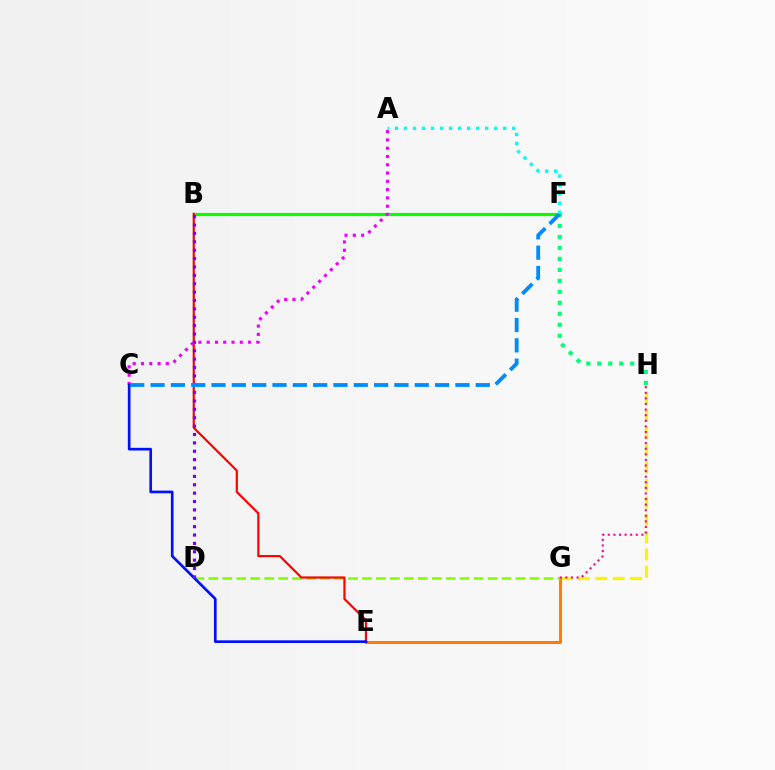{('G', 'H'): [{'color': '#fcf500', 'line_style': 'dashed', 'thickness': 2.35}, {'color': '#ff0094', 'line_style': 'dotted', 'thickness': 1.52}], ('B', 'F'): [{'color': '#08ff00', 'line_style': 'solid', 'thickness': 2.29}], ('E', 'G'): [{'color': '#ff7c00', 'line_style': 'solid', 'thickness': 2.15}], ('D', 'G'): [{'color': '#84ff00', 'line_style': 'dashed', 'thickness': 1.9}], ('B', 'E'): [{'color': '#ff0000', 'line_style': 'solid', 'thickness': 1.58}], ('A', 'C'): [{'color': '#ee00ff', 'line_style': 'dotted', 'thickness': 2.25}], ('F', 'H'): [{'color': '#00ff74', 'line_style': 'dotted', 'thickness': 2.98}], ('C', 'E'): [{'color': '#0010ff', 'line_style': 'solid', 'thickness': 1.92}], ('B', 'D'): [{'color': '#7200ff', 'line_style': 'dotted', 'thickness': 2.28}], ('C', 'F'): [{'color': '#008cff', 'line_style': 'dashed', 'thickness': 2.76}], ('A', 'F'): [{'color': '#00fff6', 'line_style': 'dotted', 'thickness': 2.45}]}